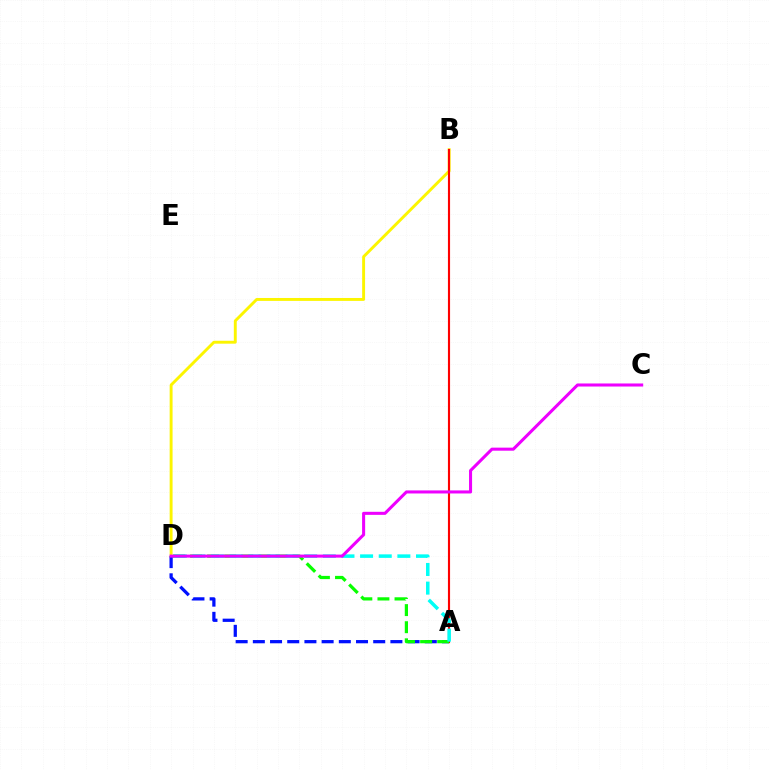{('B', 'D'): [{'color': '#fcf500', 'line_style': 'solid', 'thickness': 2.1}], ('A', 'D'): [{'color': '#0010ff', 'line_style': 'dashed', 'thickness': 2.34}, {'color': '#08ff00', 'line_style': 'dashed', 'thickness': 2.32}, {'color': '#00fff6', 'line_style': 'dashed', 'thickness': 2.53}], ('A', 'B'): [{'color': '#ff0000', 'line_style': 'solid', 'thickness': 1.54}], ('C', 'D'): [{'color': '#ee00ff', 'line_style': 'solid', 'thickness': 2.2}]}